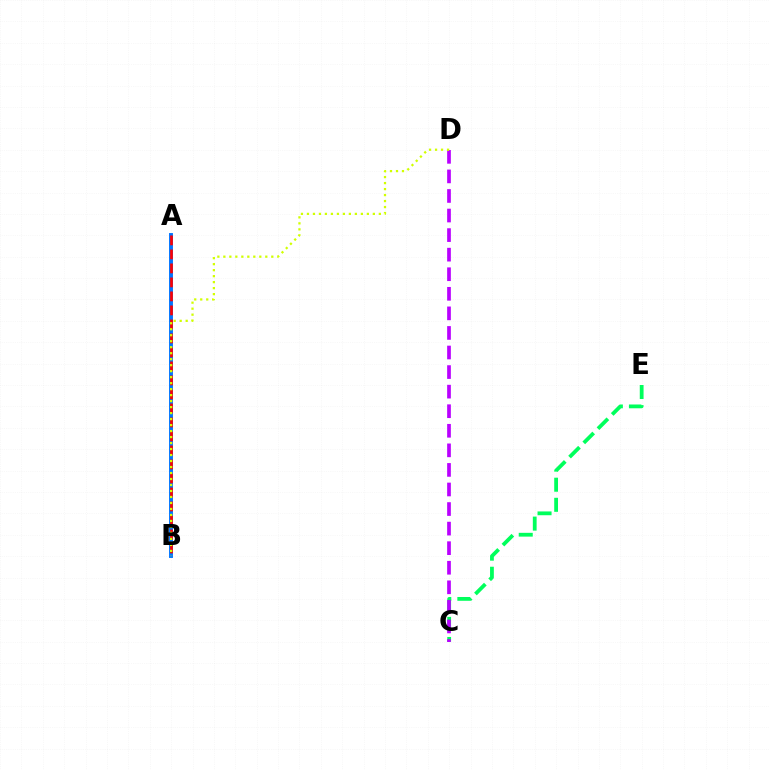{('A', 'B'): [{'color': '#0074ff', 'line_style': 'solid', 'thickness': 2.81}, {'color': '#ff0000', 'line_style': 'dashed', 'thickness': 1.9}], ('C', 'E'): [{'color': '#00ff5c', 'line_style': 'dashed', 'thickness': 2.73}], ('C', 'D'): [{'color': '#b900ff', 'line_style': 'dashed', 'thickness': 2.66}], ('B', 'D'): [{'color': '#d1ff00', 'line_style': 'dotted', 'thickness': 1.63}]}